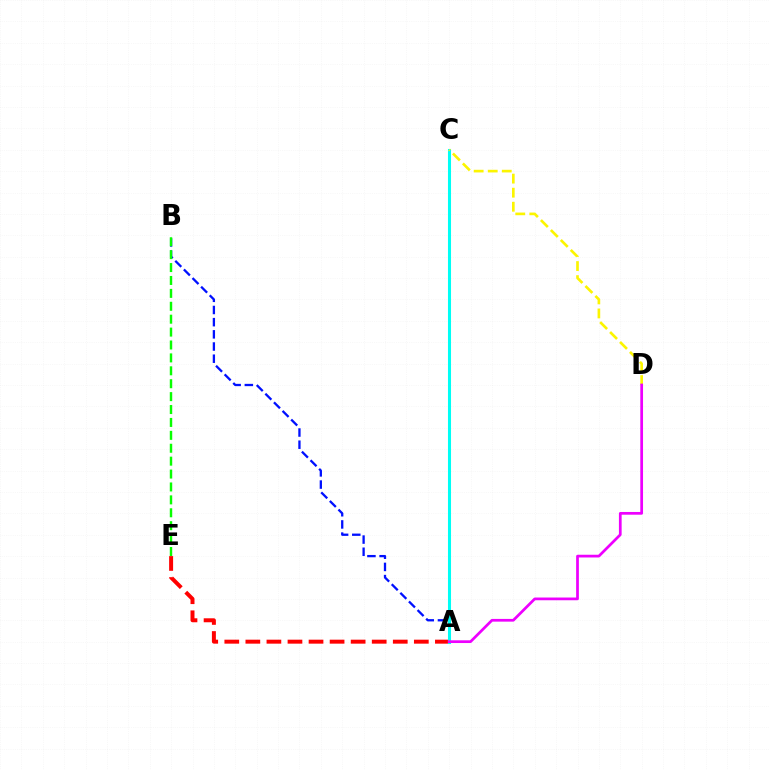{('A', 'B'): [{'color': '#0010ff', 'line_style': 'dashed', 'thickness': 1.65}], ('A', 'E'): [{'color': '#ff0000', 'line_style': 'dashed', 'thickness': 2.86}], ('A', 'C'): [{'color': '#00fff6', 'line_style': 'solid', 'thickness': 2.2}], ('C', 'D'): [{'color': '#fcf500', 'line_style': 'dashed', 'thickness': 1.91}], ('A', 'D'): [{'color': '#ee00ff', 'line_style': 'solid', 'thickness': 1.97}], ('B', 'E'): [{'color': '#08ff00', 'line_style': 'dashed', 'thickness': 1.75}]}